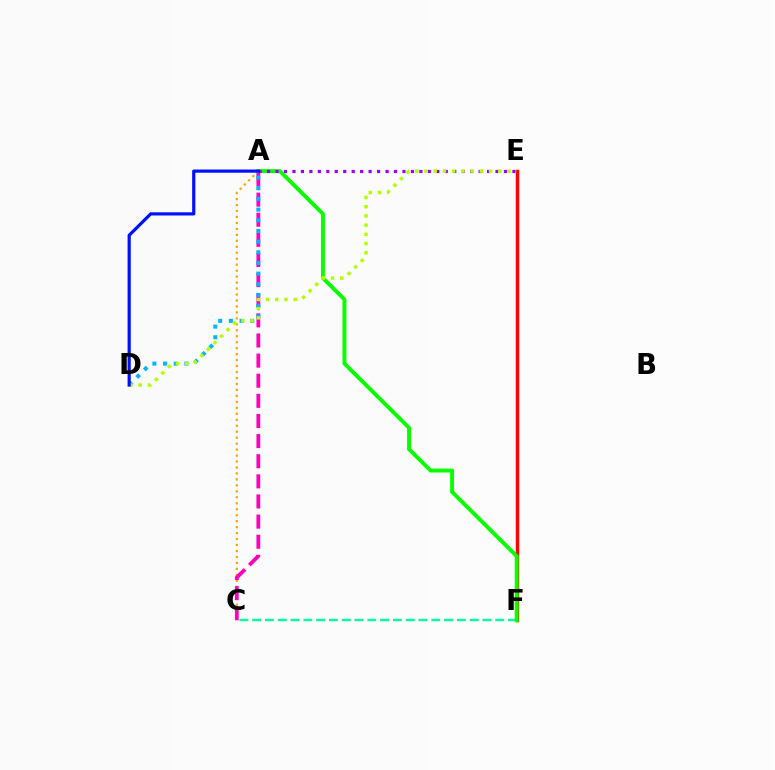{('A', 'C'): [{'color': '#ffa500', 'line_style': 'dotted', 'thickness': 1.62}, {'color': '#ff00bd', 'line_style': 'dashed', 'thickness': 2.73}], ('A', 'D'): [{'color': '#00b5ff', 'line_style': 'dotted', 'thickness': 2.9}, {'color': '#0010ff', 'line_style': 'solid', 'thickness': 2.3}], ('E', 'F'): [{'color': '#ff0000', 'line_style': 'solid', 'thickness': 2.46}], ('C', 'F'): [{'color': '#00ff9d', 'line_style': 'dashed', 'thickness': 1.74}], ('A', 'F'): [{'color': '#08ff00', 'line_style': 'solid', 'thickness': 2.82}], ('A', 'E'): [{'color': '#9b00ff', 'line_style': 'dotted', 'thickness': 2.3}], ('D', 'E'): [{'color': '#b3ff00', 'line_style': 'dotted', 'thickness': 2.51}]}